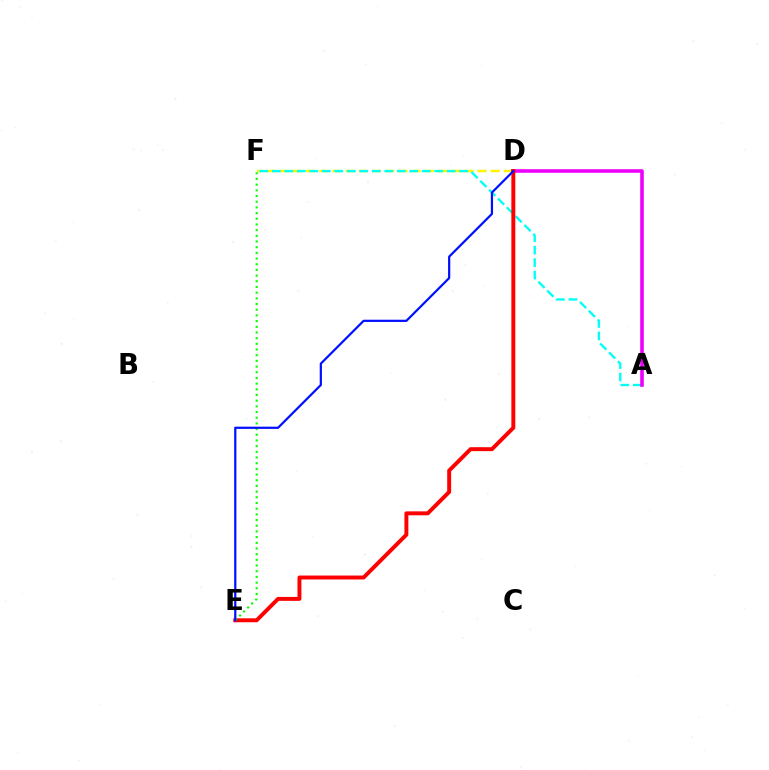{('D', 'F'): [{'color': '#fcf500', 'line_style': 'dashed', 'thickness': 1.79}], ('A', 'F'): [{'color': '#00fff6', 'line_style': 'dashed', 'thickness': 1.7}], ('A', 'D'): [{'color': '#ee00ff', 'line_style': 'solid', 'thickness': 2.58}], ('D', 'E'): [{'color': '#ff0000', 'line_style': 'solid', 'thickness': 2.83}, {'color': '#0010ff', 'line_style': 'solid', 'thickness': 1.6}], ('E', 'F'): [{'color': '#08ff00', 'line_style': 'dotted', 'thickness': 1.54}]}